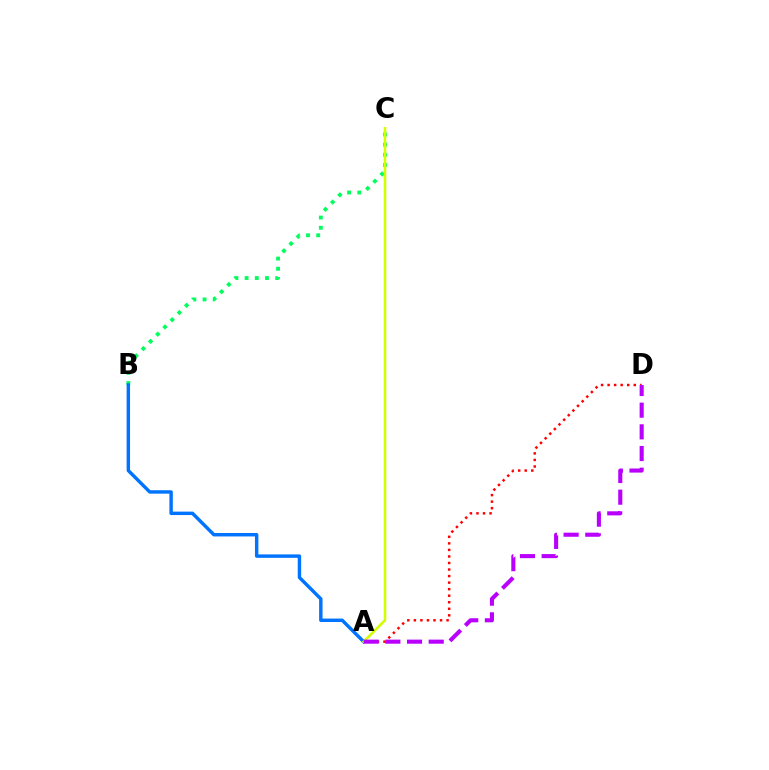{('B', 'C'): [{'color': '#00ff5c', 'line_style': 'dotted', 'thickness': 2.77}], ('A', 'D'): [{'color': '#ff0000', 'line_style': 'dotted', 'thickness': 1.78}, {'color': '#b900ff', 'line_style': 'dashed', 'thickness': 2.95}], ('A', 'B'): [{'color': '#0074ff', 'line_style': 'solid', 'thickness': 2.47}], ('A', 'C'): [{'color': '#d1ff00', 'line_style': 'solid', 'thickness': 1.85}]}